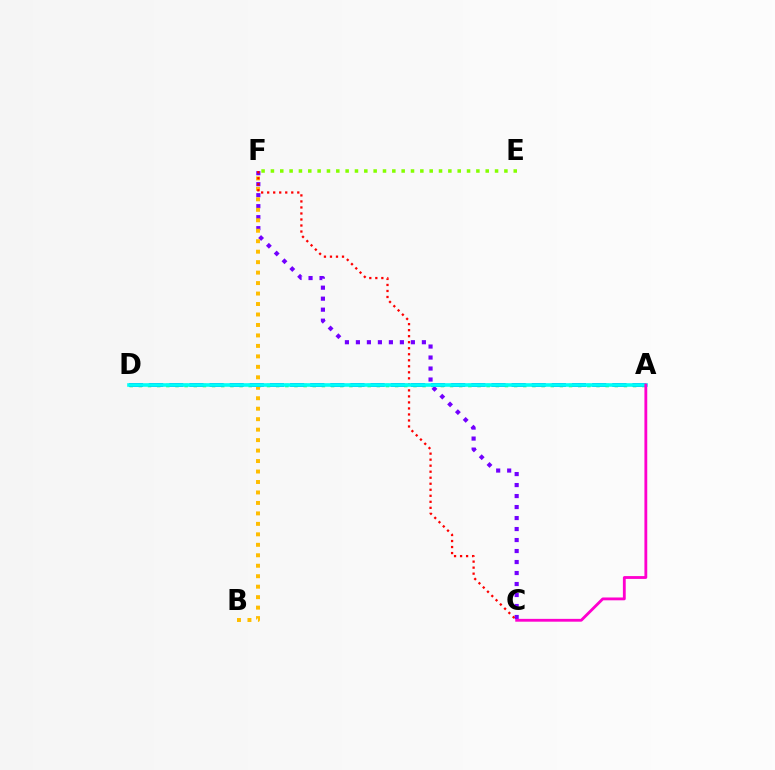{('E', 'F'): [{'color': '#84ff00', 'line_style': 'dotted', 'thickness': 2.54}], ('A', 'D'): [{'color': '#00ff39', 'line_style': 'dotted', 'thickness': 2.49}, {'color': '#004bff', 'line_style': 'dashed', 'thickness': 2.74}, {'color': '#00fff6', 'line_style': 'solid', 'thickness': 2.6}], ('C', 'F'): [{'color': '#7200ff', 'line_style': 'dotted', 'thickness': 2.99}, {'color': '#ff0000', 'line_style': 'dotted', 'thickness': 1.64}], ('B', 'F'): [{'color': '#ffbd00', 'line_style': 'dotted', 'thickness': 2.84}], ('A', 'C'): [{'color': '#ff00cf', 'line_style': 'solid', 'thickness': 2.04}]}